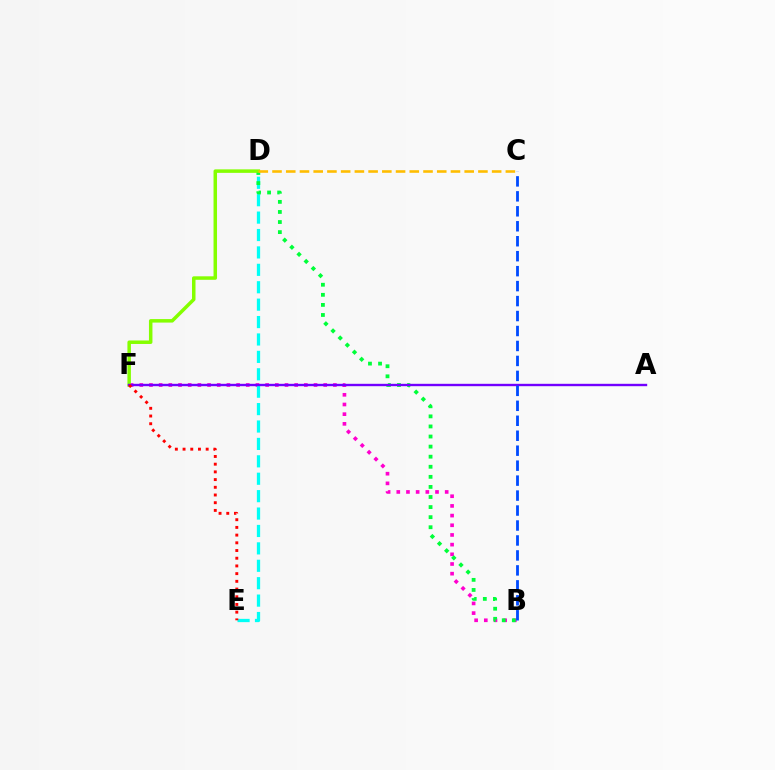{('B', 'F'): [{'color': '#ff00cf', 'line_style': 'dotted', 'thickness': 2.63}], ('D', 'E'): [{'color': '#00fff6', 'line_style': 'dashed', 'thickness': 2.36}], ('B', 'D'): [{'color': '#00ff39', 'line_style': 'dotted', 'thickness': 2.74}], ('D', 'F'): [{'color': '#84ff00', 'line_style': 'solid', 'thickness': 2.52}], ('A', 'F'): [{'color': '#7200ff', 'line_style': 'solid', 'thickness': 1.71}], ('C', 'D'): [{'color': '#ffbd00', 'line_style': 'dashed', 'thickness': 1.86}], ('E', 'F'): [{'color': '#ff0000', 'line_style': 'dotted', 'thickness': 2.09}], ('B', 'C'): [{'color': '#004bff', 'line_style': 'dashed', 'thickness': 2.03}]}